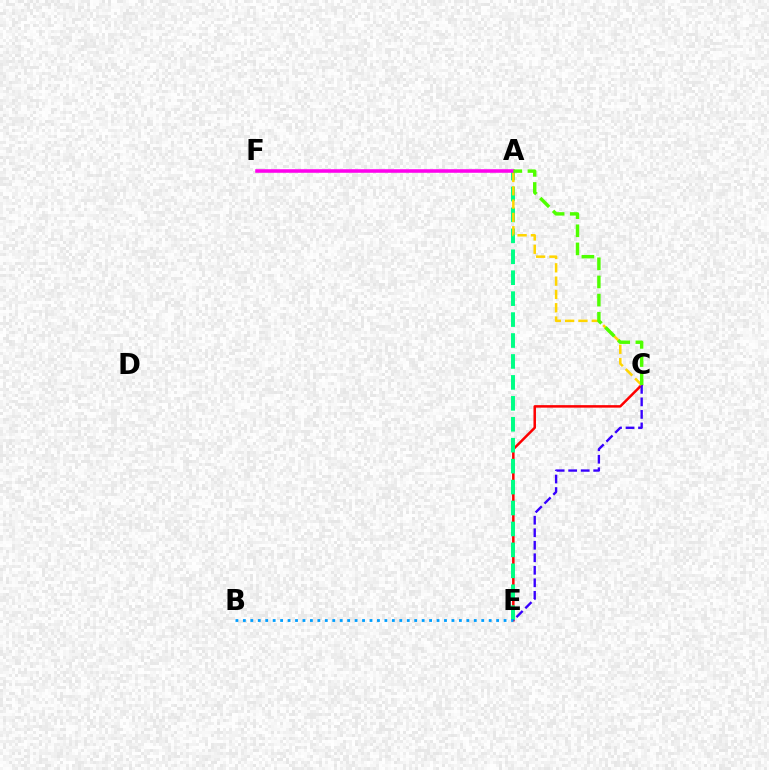{('C', 'E'): [{'color': '#ff0000', 'line_style': 'solid', 'thickness': 1.81}, {'color': '#3700ff', 'line_style': 'dashed', 'thickness': 1.7}], ('A', 'E'): [{'color': '#00ff86', 'line_style': 'dashed', 'thickness': 2.84}], ('A', 'F'): [{'color': '#ff00ed', 'line_style': 'solid', 'thickness': 2.56}], ('B', 'E'): [{'color': '#009eff', 'line_style': 'dotted', 'thickness': 2.02}], ('A', 'C'): [{'color': '#ffd500', 'line_style': 'dashed', 'thickness': 1.81}, {'color': '#4fff00', 'line_style': 'dashed', 'thickness': 2.46}]}